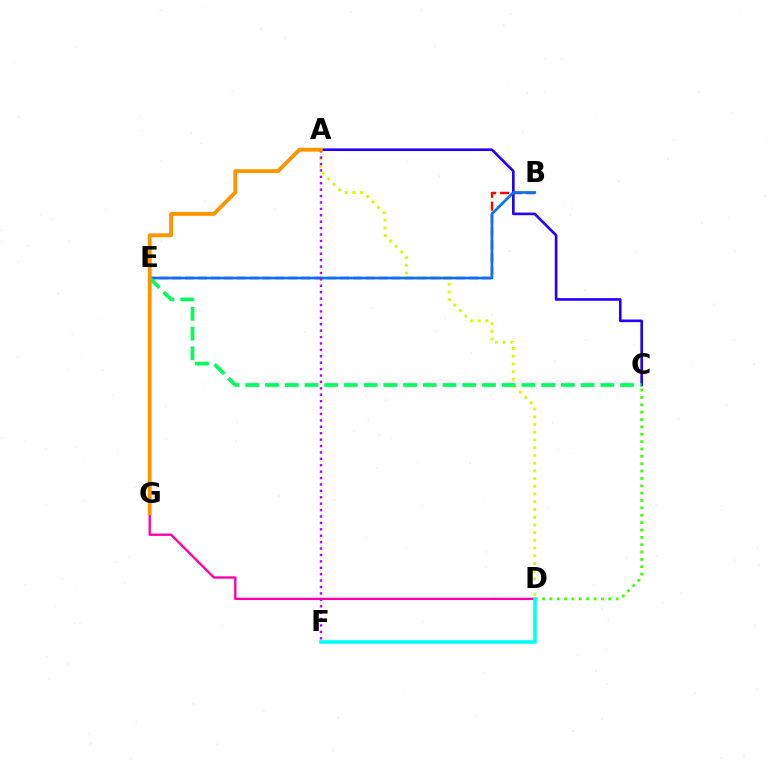{('C', 'D'): [{'color': '#3dff00', 'line_style': 'dotted', 'thickness': 2.0}], ('B', 'E'): [{'color': '#ff0000', 'line_style': 'dashed', 'thickness': 1.75}, {'color': '#0074ff', 'line_style': 'solid', 'thickness': 1.93}], ('A', 'D'): [{'color': '#d1ff00', 'line_style': 'dotted', 'thickness': 2.1}], ('A', 'C'): [{'color': '#2500ff', 'line_style': 'solid', 'thickness': 1.9}], ('C', 'E'): [{'color': '#00ff5c', 'line_style': 'dashed', 'thickness': 2.68}], ('D', 'G'): [{'color': '#ff00ac', 'line_style': 'solid', 'thickness': 1.68}], ('A', 'F'): [{'color': '#b900ff', 'line_style': 'dotted', 'thickness': 1.74}], ('D', 'F'): [{'color': '#00fff6', 'line_style': 'solid', 'thickness': 2.57}], ('A', 'G'): [{'color': '#ff9400', 'line_style': 'solid', 'thickness': 2.78}]}